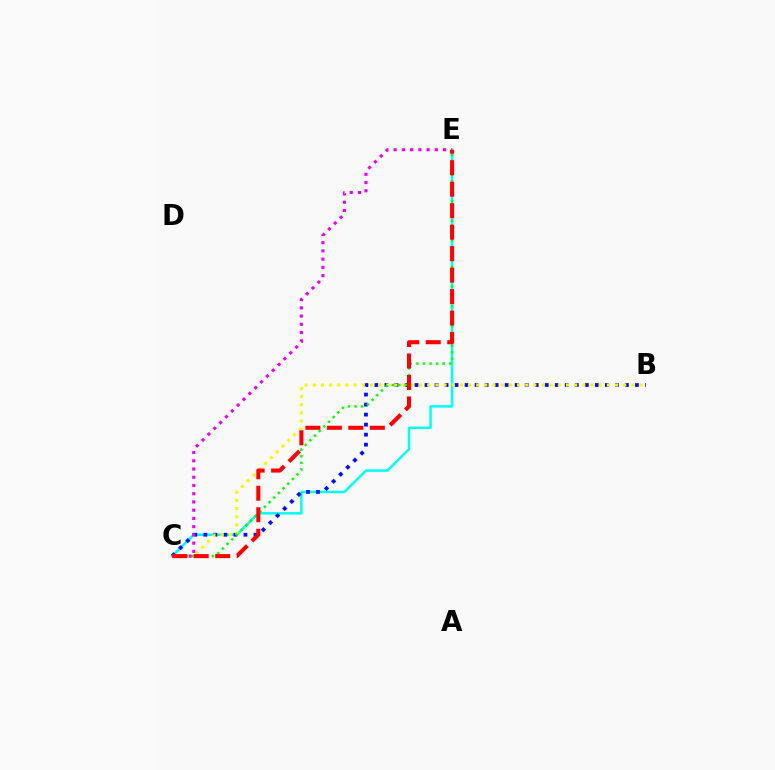{('C', 'E'): [{'color': '#00fff6', 'line_style': 'solid', 'thickness': 1.78}, {'color': '#08ff00', 'line_style': 'dotted', 'thickness': 1.79}, {'color': '#ee00ff', 'line_style': 'dotted', 'thickness': 2.24}, {'color': '#ff0000', 'line_style': 'dashed', 'thickness': 2.92}], ('B', 'C'): [{'color': '#0010ff', 'line_style': 'dotted', 'thickness': 2.72}, {'color': '#fcf500', 'line_style': 'dotted', 'thickness': 2.22}]}